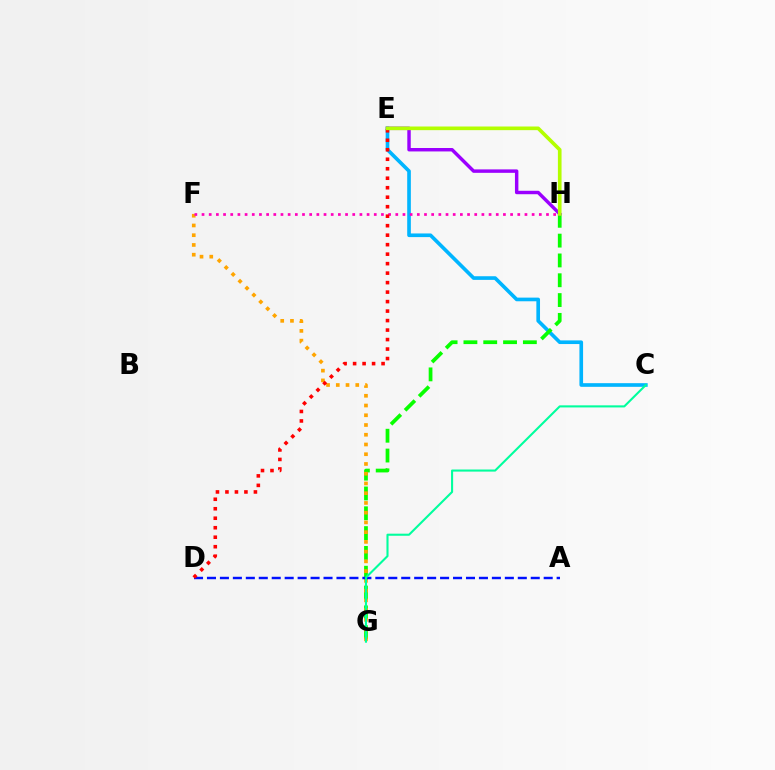{('C', 'E'): [{'color': '#00b5ff', 'line_style': 'solid', 'thickness': 2.63}], ('G', 'H'): [{'color': '#08ff00', 'line_style': 'dashed', 'thickness': 2.69}], ('F', 'G'): [{'color': '#ffa500', 'line_style': 'dotted', 'thickness': 2.65}], ('A', 'D'): [{'color': '#0010ff', 'line_style': 'dashed', 'thickness': 1.76}], ('E', 'H'): [{'color': '#9b00ff', 'line_style': 'solid', 'thickness': 2.48}, {'color': '#b3ff00', 'line_style': 'solid', 'thickness': 2.63}], ('F', 'H'): [{'color': '#ff00bd', 'line_style': 'dotted', 'thickness': 1.95}], ('D', 'E'): [{'color': '#ff0000', 'line_style': 'dotted', 'thickness': 2.58}], ('C', 'G'): [{'color': '#00ff9d', 'line_style': 'solid', 'thickness': 1.5}]}